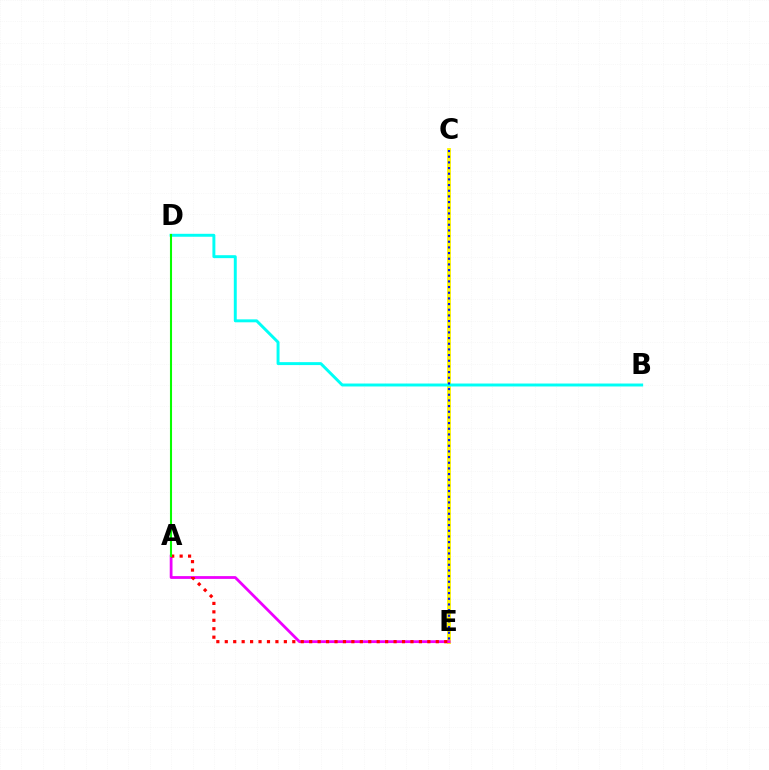{('C', 'E'): [{'color': '#fcf500', 'line_style': 'solid', 'thickness': 2.76}, {'color': '#0010ff', 'line_style': 'dotted', 'thickness': 1.54}], ('B', 'D'): [{'color': '#00fff6', 'line_style': 'solid', 'thickness': 2.12}], ('A', 'E'): [{'color': '#ee00ff', 'line_style': 'solid', 'thickness': 2.0}, {'color': '#ff0000', 'line_style': 'dotted', 'thickness': 2.29}], ('A', 'D'): [{'color': '#08ff00', 'line_style': 'solid', 'thickness': 1.51}]}